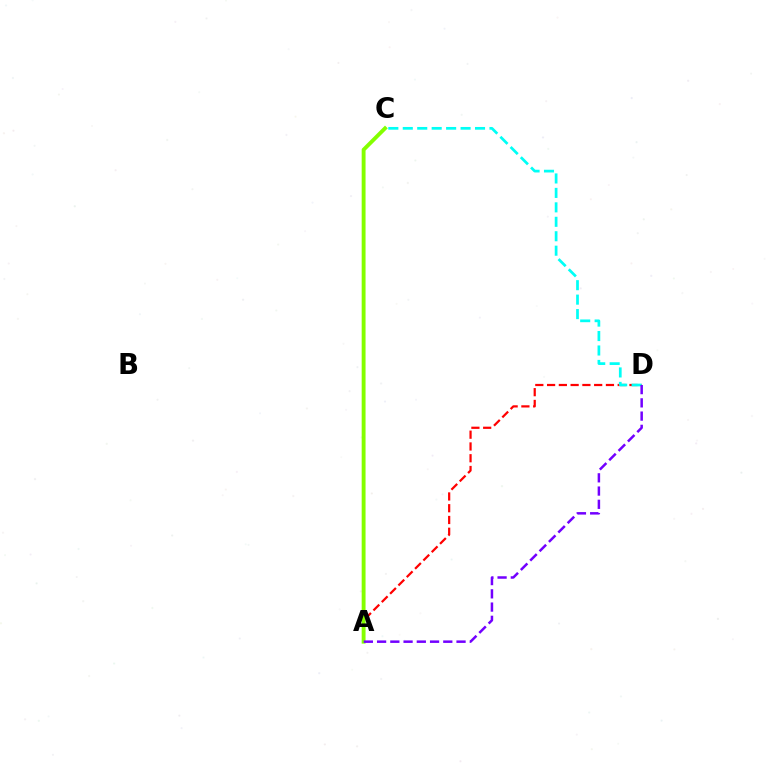{('A', 'D'): [{'color': '#ff0000', 'line_style': 'dashed', 'thickness': 1.6}, {'color': '#7200ff', 'line_style': 'dashed', 'thickness': 1.8}], ('C', 'D'): [{'color': '#00fff6', 'line_style': 'dashed', 'thickness': 1.96}], ('A', 'C'): [{'color': '#84ff00', 'line_style': 'solid', 'thickness': 2.79}]}